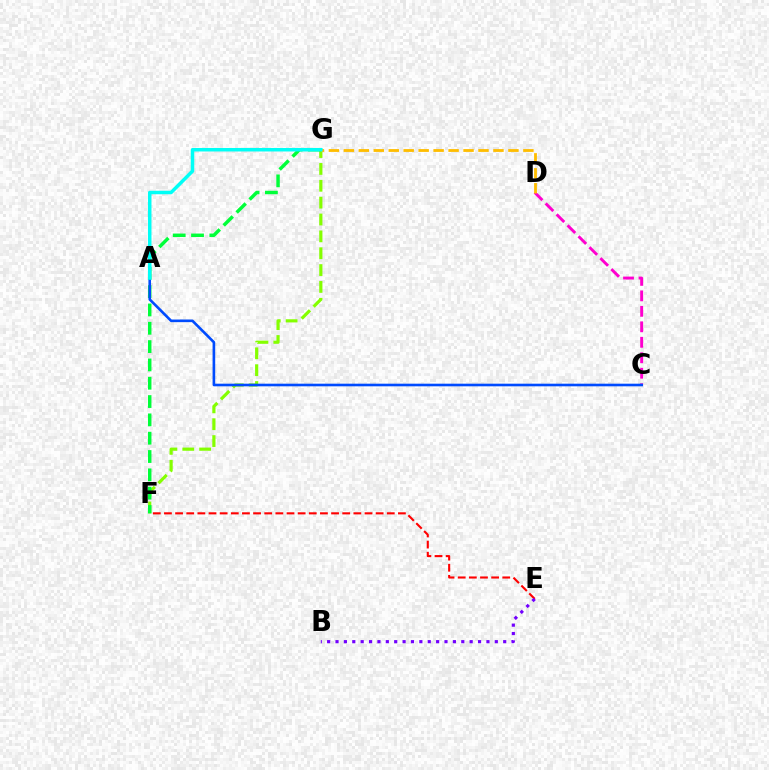{('F', 'G'): [{'color': '#84ff00', 'line_style': 'dashed', 'thickness': 2.29}, {'color': '#00ff39', 'line_style': 'dashed', 'thickness': 2.49}], ('C', 'D'): [{'color': '#ff00cf', 'line_style': 'dashed', 'thickness': 2.1}], ('E', 'F'): [{'color': '#ff0000', 'line_style': 'dashed', 'thickness': 1.51}], ('D', 'G'): [{'color': '#ffbd00', 'line_style': 'dashed', 'thickness': 2.03}], ('A', 'C'): [{'color': '#004bff', 'line_style': 'solid', 'thickness': 1.89}], ('A', 'G'): [{'color': '#00fff6', 'line_style': 'solid', 'thickness': 2.52}], ('B', 'E'): [{'color': '#7200ff', 'line_style': 'dotted', 'thickness': 2.28}]}